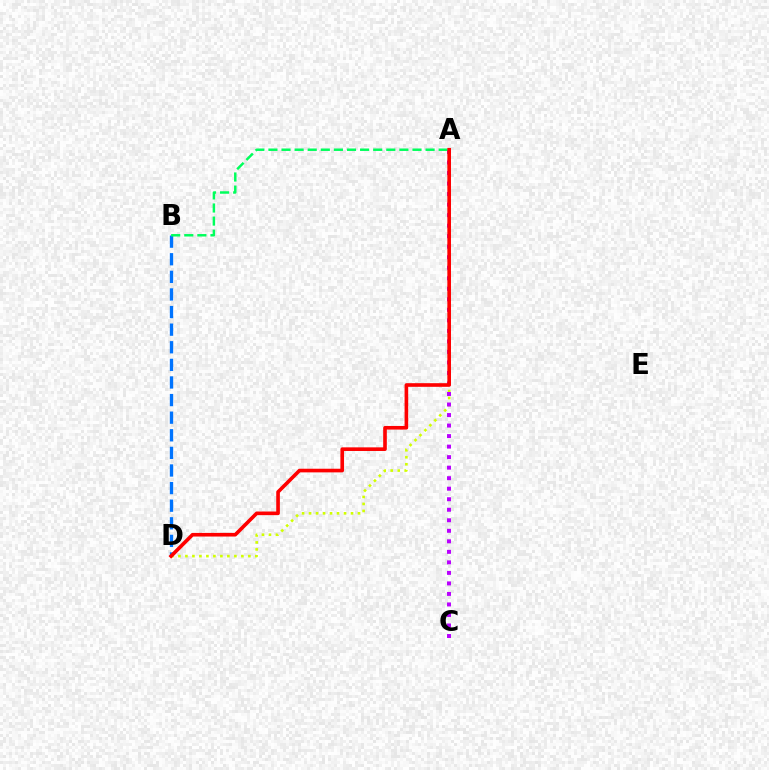{('B', 'D'): [{'color': '#0074ff', 'line_style': 'dashed', 'thickness': 2.39}], ('A', 'D'): [{'color': '#d1ff00', 'line_style': 'dotted', 'thickness': 1.9}, {'color': '#ff0000', 'line_style': 'solid', 'thickness': 2.61}], ('A', 'C'): [{'color': '#b900ff', 'line_style': 'dotted', 'thickness': 2.86}], ('A', 'B'): [{'color': '#00ff5c', 'line_style': 'dashed', 'thickness': 1.78}]}